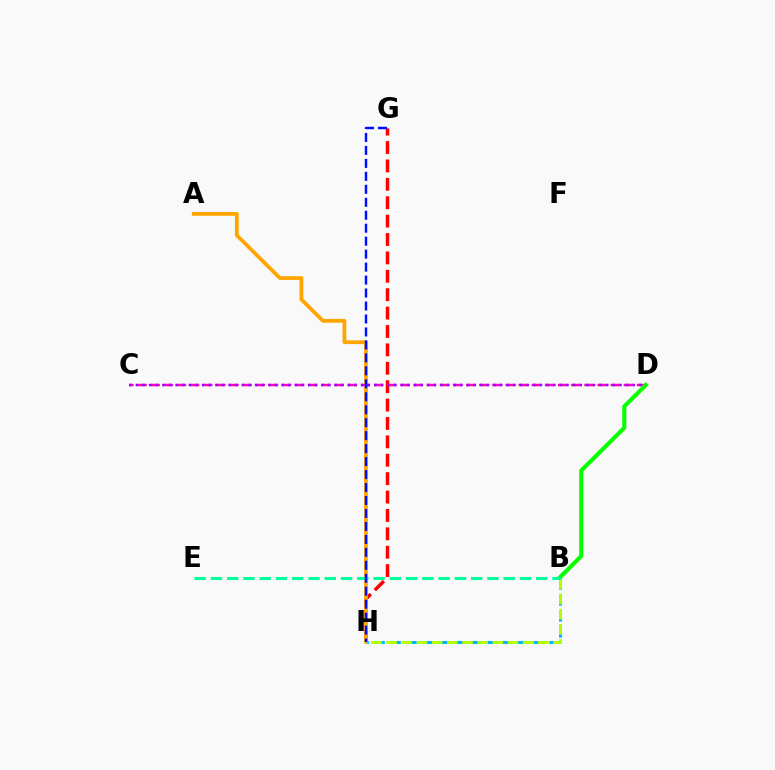{('G', 'H'): [{'color': '#ff0000', 'line_style': 'dashed', 'thickness': 2.5}, {'color': '#0010ff', 'line_style': 'dashed', 'thickness': 1.76}], ('B', 'H'): [{'color': '#00b5ff', 'line_style': 'dashed', 'thickness': 2.17}, {'color': '#b3ff00', 'line_style': 'dashed', 'thickness': 2.06}], ('A', 'H'): [{'color': '#ffa500', 'line_style': 'solid', 'thickness': 2.71}], ('C', 'D'): [{'color': '#ff00bd', 'line_style': 'dashed', 'thickness': 1.78}, {'color': '#9b00ff', 'line_style': 'dotted', 'thickness': 1.8}], ('B', 'D'): [{'color': '#08ff00', 'line_style': 'solid', 'thickness': 2.94}], ('B', 'E'): [{'color': '#00ff9d', 'line_style': 'dashed', 'thickness': 2.21}]}